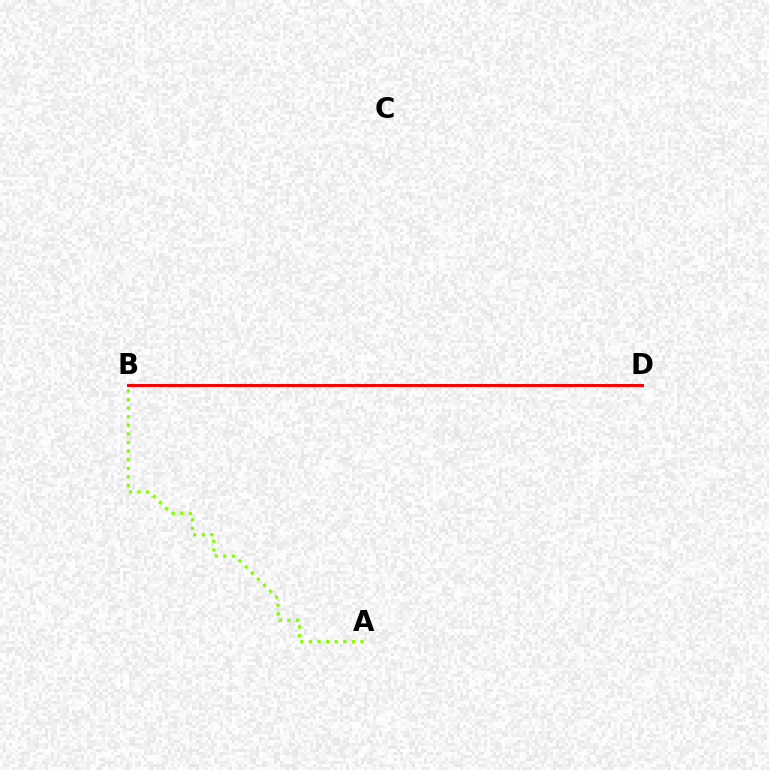{('B', 'D'): [{'color': '#7200ff', 'line_style': 'dotted', 'thickness': 2.13}, {'color': '#00fff6', 'line_style': 'dotted', 'thickness': 1.9}, {'color': '#ff0000', 'line_style': 'solid', 'thickness': 2.14}], ('A', 'B'): [{'color': '#84ff00', 'line_style': 'dotted', 'thickness': 2.33}]}